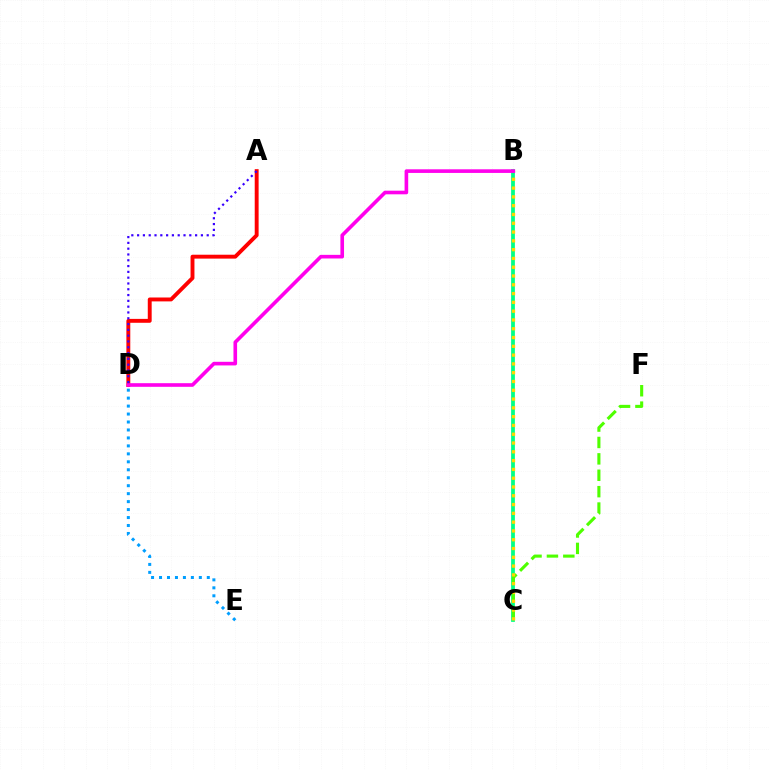{('A', 'D'): [{'color': '#ff0000', 'line_style': 'solid', 'thickness': 2.81}, {'color': '#3700ff', 'line_style': 'dotted', 'thickness': 1.58}], ('B', 'C'): [{'color': '#00ff86', 'line_style': 'solid', 'thickness': 2.71}, {'color': '#ffd500', 'line_style': 'dotted', 'thickness': 2.39}], ('C', 'F'): [{'color': '#4fff00', 'line_style': 'dashed', 'thickness': 2.23}], ('D', 'E'): [{'color': '#009eff', 'line_style': 'dotted', 'thickness': 2.16}], ('B', 'D'): [{'color': '#ff00ed', 'line_style': 'solid', 'thickness': 2.61}]}